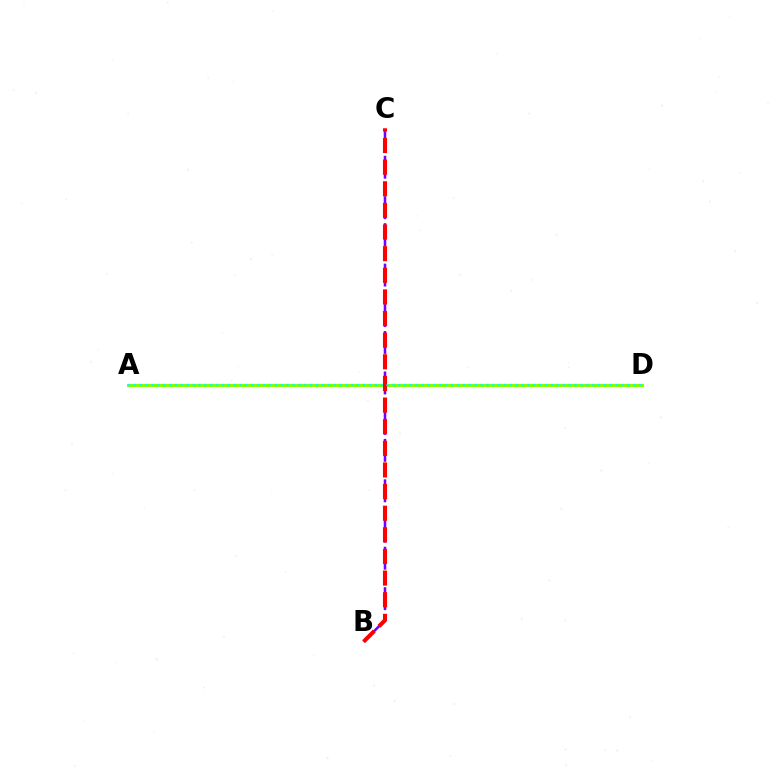{('A', 'D'): [{'color': '#84ff00', 'line_style': 'solid', 'thickness': 2.19}, {'color': '#00fff6', 'line_style': 'dotted', 'thickness': 1.6}], ('B', 'C'): [{'color': '#7200ff', 'line_style': 'dashed', 'thickness': 1.83}, {'color': '#ff0000', 'line_style': 'dashed', 'thickness': 2.94}]}